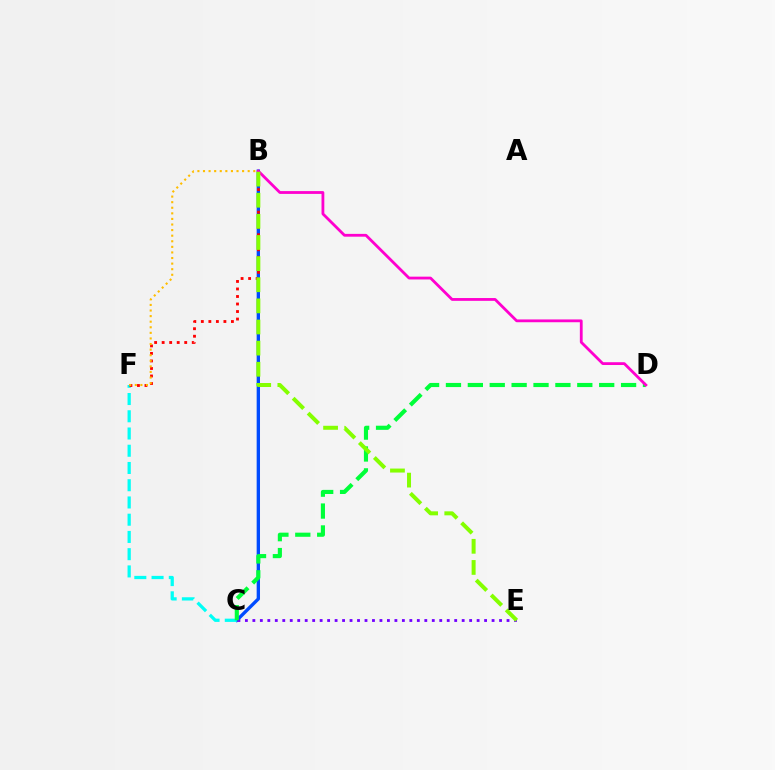{('B', 'C'): [{'color': '#004bff', 'line_style': 'solid', 'thickness': 2.4}], ('C', 'F'): [{'color': '#00fff6', 'line_style': 'dashed', 'thickness': 2.34}], ('C', 'E'): [{'color': '#7200ff', 'line_style': 'dotted', 'thickness': 2.03}], ('B', 'F'): [{'color': '#ff0000', 'line_style': 'dotted', 'thickness': 2.04}, {'color': '#ffbd00', 'line_style': 'dotted', 'thickness': 1.52}], ('C', 'D'): [{'color': '#00ff39', 'line_style': 'dashed', 'thickness': 2.97}], ('B', 'D'): [{'color': '#ff00cf', 'line_style': 'solid', 'thickness': 2.02}], ('B', 'E'): [{'color': '#84ff00', 'line_style': 'dashed', 'thickness': 2.87}]}